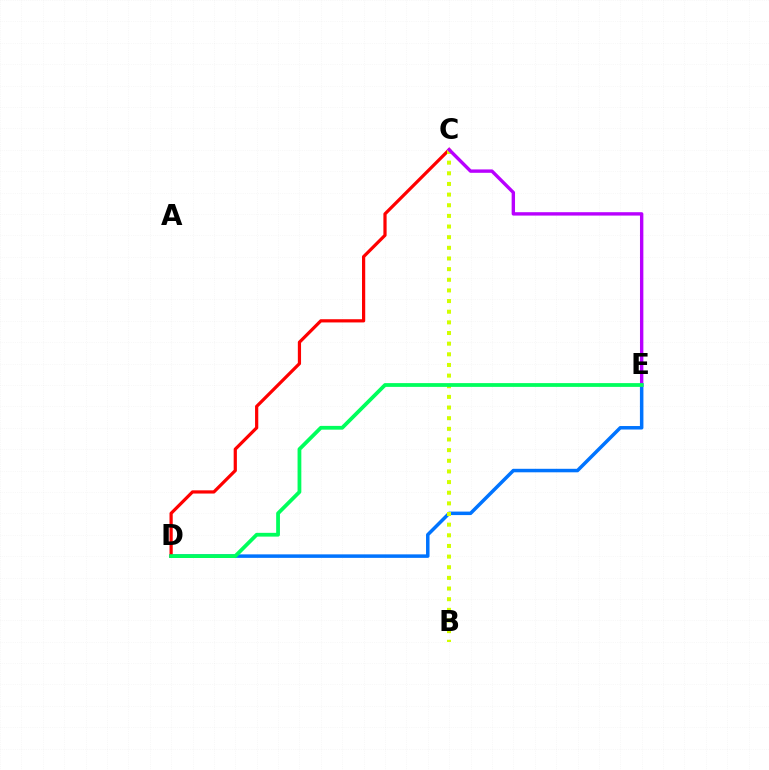{('D', 'E'): [{'color': '#0074ff', 'line_style': 'solid', 'thickness': 2.52}, {'color': '#00ff5c', 'line_style': 'solid', 'thickness': 2.72}], ('C', 'D'): [{'color': '#ff0000', 'line_style': 'solid', 'thickness': 2.32}], ('B', 'C'): [{'color': '#d1ff00', 'line_style': 'dotted', 'thickness': 2.89}], ('C', 'E'): [{'color': '#b900ff', 'line_style': 'solid', 'thickness': 2.44}]}